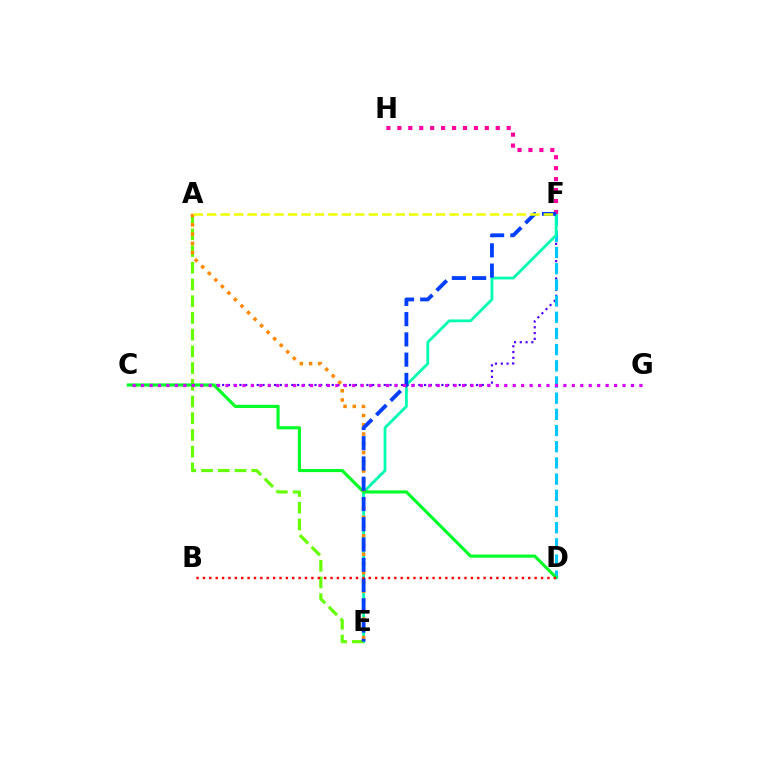{('C', 'F'): [{'color': '#4f00ff', 'line_style': 'dotted', 'thickness': 1.57}], ('D', 'F'): [{'color': '#00c7ff', 'line_style': 'dashed', 'thickness': 2.2}], ('E', 'F'): [{'color': '#00ffaf', 'line_style': 'solid', 'thickness': 2.01}, {'color': '#003fff', 'line_style': 'dashed', 'thickness': 2.75}], ('A', 'E'): [{'color': '#66ff00', 'line_style': 'dashed', 'thickness': 2.27}, {'color': '#ff8800', 'line_style': 'dotted', 'thickness': 2.51}], ('C', 'D'): [{'color': '#00ff27', 'line_style': 'solid', 'thickness': 2.24}], ('F', 'H'): [{'color': '#ff00a0', 'line_style': 'dotted', 'thickness': 2.97}], ('B', 'D'): [{'color': '#ff0000', 'line_style': 'dotted', 'thickness': 1.73}], ('C', 'G'): [{'color': '#d600ff', 'line_style': 'dotted', 'thickness': 2.29}], ('A', 'F'): [{'color': '#eeff00', 'line_style': 'dashed', 'thickness': 1.83}]}